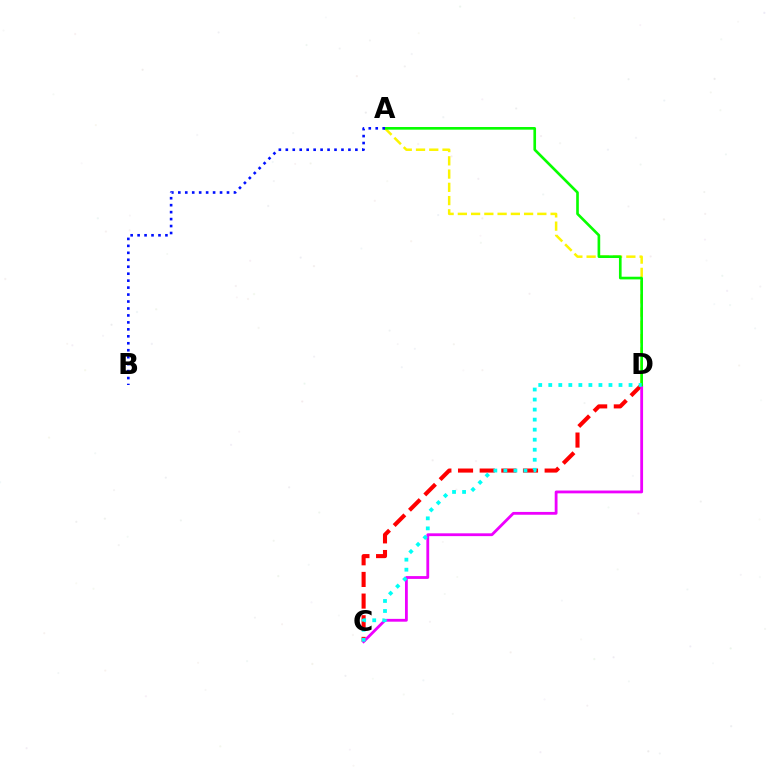{('C', 'D'): [{'color': '#ff0000', 'line_style': 'dashed', 'thickness': 2.94}, {'color': '#ee00ff', 'line_style': 'solid', 'thickness': 2.02}, {'color': '#00fff6', 'line_style': 'dotted', 'thickness': 2.73}], ('A', 'D'): [{'color': '#fcf500', 'line_style': 'dashed', 'thickness': 1.8}, {'color': '#08ff00', 'line_style': 'solid', 'thickness': 1.91}], ('A', 'B'): [{'color': '#0010ff', 'line_style': 'dotted', 'thickness': 1.89}]}